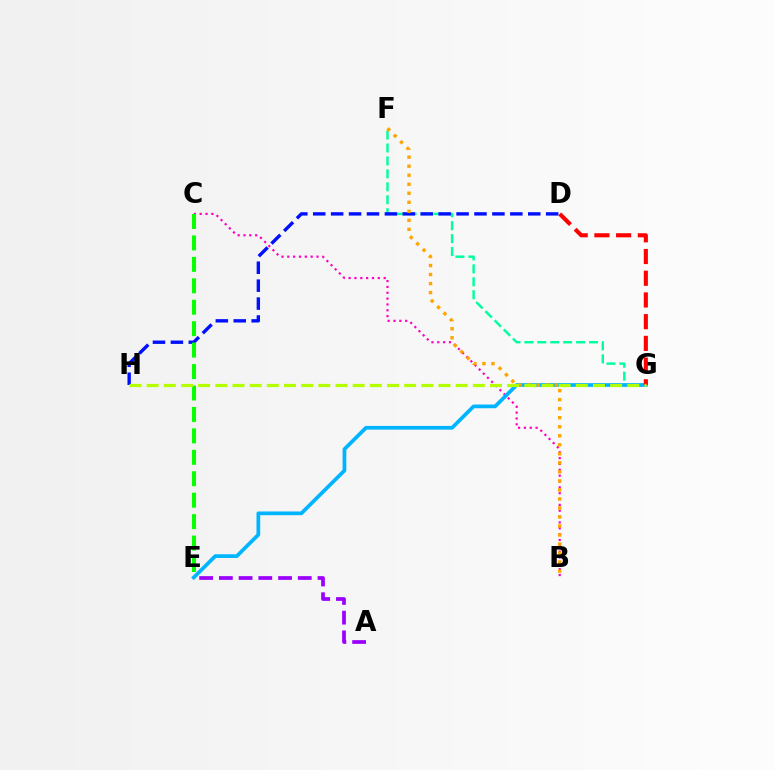{('B', 'C'): [{'color': '#ff00bd', 'line_style': 'dotted', 'thickness': 1.59}], ('F', 'G'): [{'color': '#00ff9d', 'line_style': 'dashed', 'thickness': 1.76}], ('E', 'G'): [{'color': '#00b5ff', 'line_style': 'solid', 'thickness': 2.68}], ('D', 'G'): [{'color': '#ff0000', 'line_style': 'dashed', 'thickness': 2.95}], ('A', 'E'): [{'color': '#9b00ff', 'line_style': 'dashed', 'thickness': 2.68}], ('D', 'H'): [{'color': '#0010ff', 'line_style': 'dashed', 'thickness': 2.43}], ('B', 'F'): [{'color': '#ffa500', 'line_style': 'dotted', 'thickness': 2.45}], ('C', 'E'): [{'color': '#08ff00', 'line_style': 'dashed', 'thickness': 2.91}], ('G', 'H'): [{'color': '#b3ff00', 'line_style': 'dashed', 'thickness': 2.33}]}